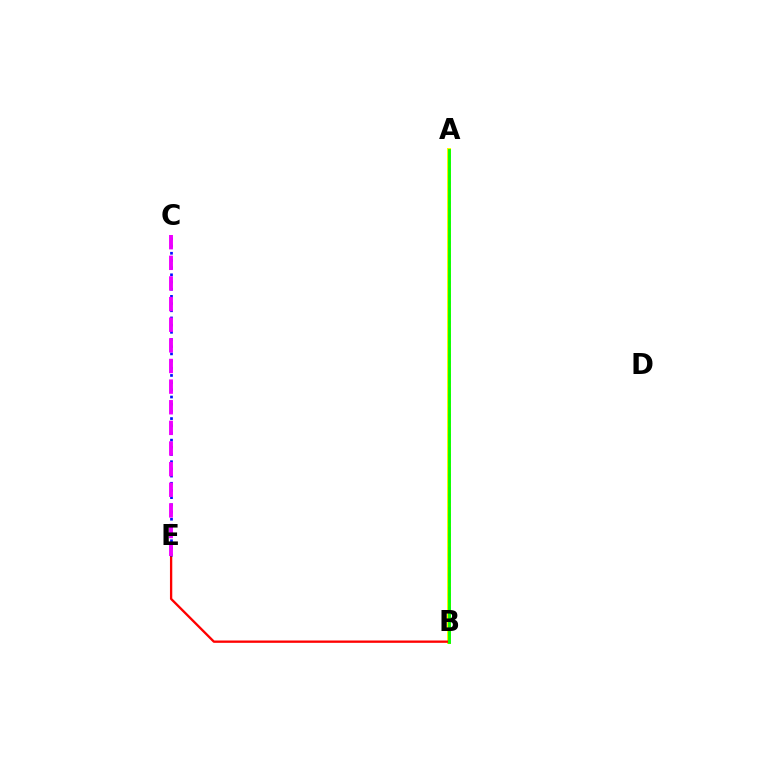{('A', 'B'): [{'color': '#fcf500', 'line_style': 'solid', 'thickness': 2.88}, {'color': '#00fff6', 'line_style': 'dotted', 'thickness': 1.81}, {'color': '#08ff00', 'line_style': 'solid', 'thickness': 2.04}], ('B', 'E'): [{'color': '#ff0000', 'line_style': 'solid', 'thickness': 1.67}], ('C', 'E'): [{'color': '#0010ff', 'line_style': 'dotted', 'thickness': 1.95}, {'color': '#ee00ff', 'line_style': 'dashed', 'thickness': 2.8}]}